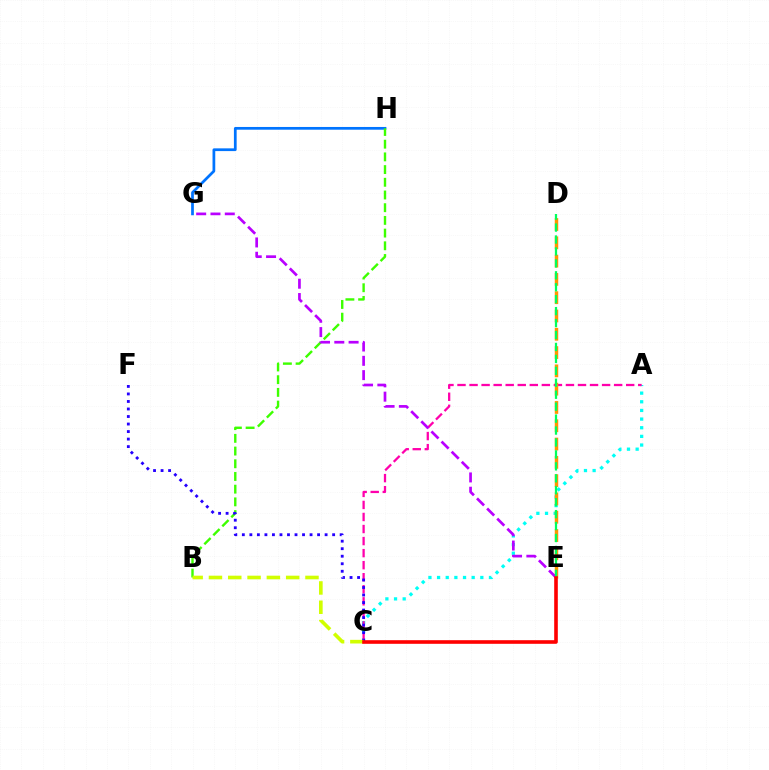{('A', 'C'): [{'color': '#00fff6', 'line_style': 'dotted', 'thickness': 2.35}, {'color': '#ff00ac', 'line_style': 'dashed', 'thickness': 1.64}], ('G', 'H'): [{'color': '#0074ff', 'line_style': 'solid', 'thickness': 1.97}], ('B', 'H'): [{'color': '#3dff00', 'line_style': 'dashed', 'thickness': 1.73}], ('C', 'F'): [{'color': '#2500ff', 'line_style': 'dotted', 'thickness': 2.04}], ('D', 'E'): [{'color': '#ff9400', 'line_style': 'dashed', 'thickness': 2.49}, {'color': '#00ff5c', 'line_style': 'dashed', 'thickness': 1.62}], ('E', 'G'): [{'color': '#b900ff', 'line_style': 'dashed', 'thickness': 1.94}], ('B', 'C'): [{'color': '#d1ff00', 'line_style': 'dashed', 'thickness': 2.62}], ('C', 'E'): [{'color': '#ff0000', 'line_style': 'solid', 'thickness': 2.6}]}